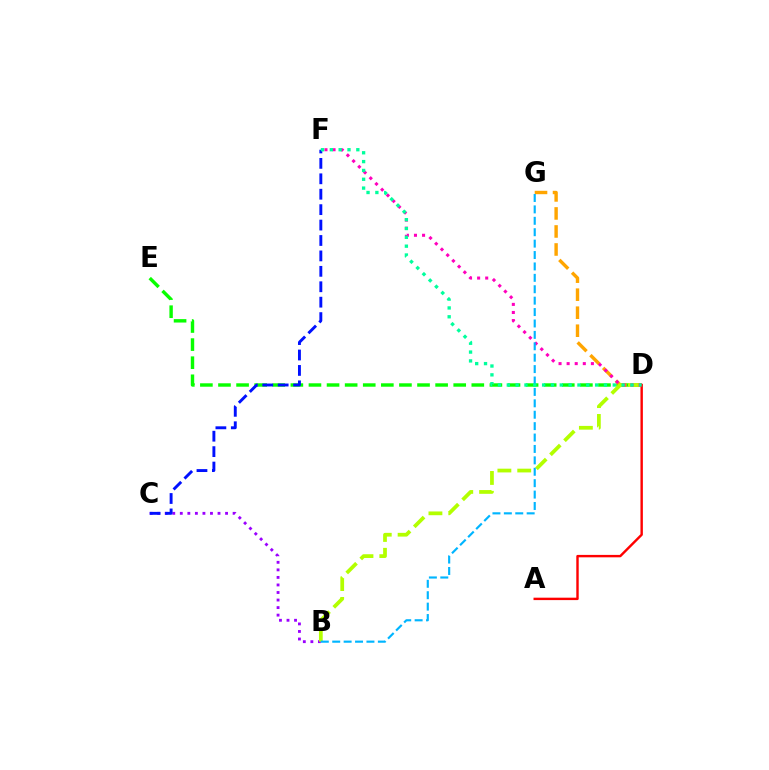{('B', 'C'): [{'color': '#9b00ff', 'line_style': 'dotted', 'thickness': 2.05}], ('D', 'E'): [{'color': '#08ff00', 'line_style': 'dashed', 'thickness': 2.46}], ('C', 'F'): [{'color': '#0010ff', 'line_style': 'dashed', 'thickness': 2.1}], ('D', 'G'): [{'color': '#ffa500', 'line_style': 'dashed', 'thickness': 2.45}], ('B', 'D'): [{'color': '#b3ff00', 'line_style': 'dashed', 'thickness': 2.7}], ('D', 'F'): [{'color': '#ff00bd', 'line_style': 'dotted', 'thickness': 2.2}, {'color': '#00ff9d', 'line_style': 'dotted', 'thickness': 2.4}], ('A', 'D'): [{'color': '#ff0000', 'line_style': 'solid', 'thickness': 1.74}], ('B', 'G'): [{'color': '#00b5ff', 'line_style': 'dashed', 'thickness': 1.55}]}